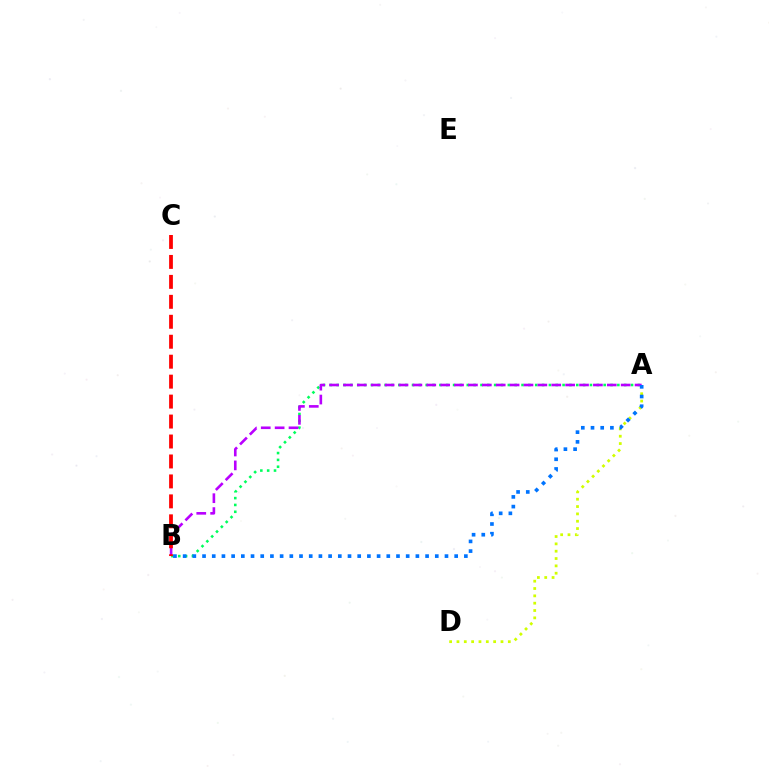{('A', 'B'): [{'color': '#00ff5c', 'line_style': 'dotted', 'thickness': 1.86}, {'color': '#b900ff', 'line_style': 'dashed', 'thickness': 1.89}, {'color': '#0074ff', 'line_style': 'dotted', 'thickness': 2.63}], ('A', 'D'): [{'color': '#d1ff00', 'line_style': 'dotted', 'thickness': 1.99}], ('B', 'C'): [{'color': '#ff0000', 'line_style': 'dashed', 'thickness': 2.71}]}